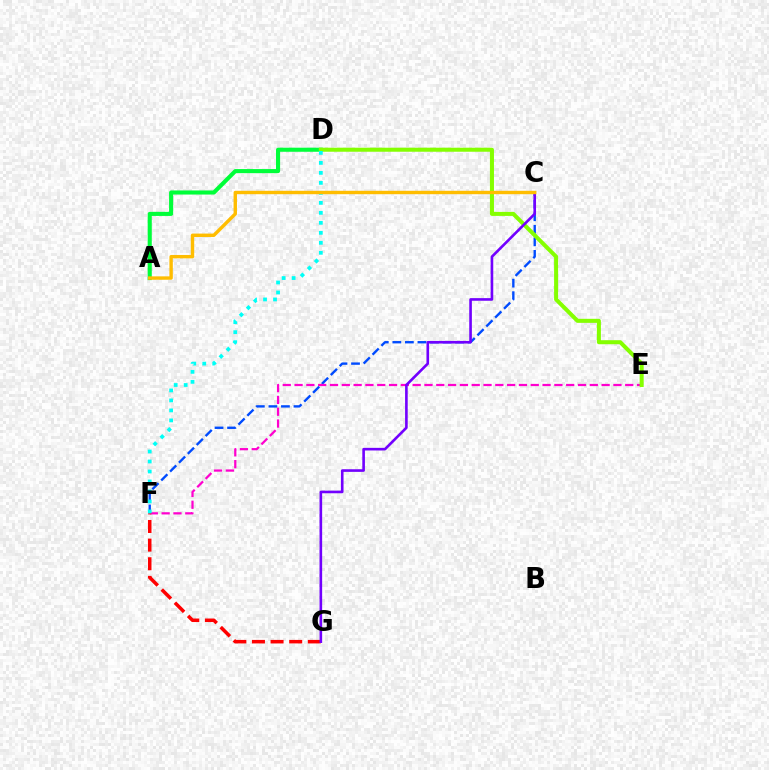{('C', 'F'): [{'color': '#004bff', 'line_style': 'dashed', 'thickness': 1.7}], ('A', 'D'): [{'color': '#00ff39', 'line_style': 'solid', 'thickness': 2.95}], ('E', 'F'): [{'color': '#ff00cf', 'line_style': 'dashed', 'thickness': 1.6}], ('D', 'E'): [{'color': '#84ff00', 'line_style': 'solid', 'thickness': 2.9}], ('F', 'G'): [{'color': '#ff0000', 'line_style': 'dashed', 'thickness': 2.53}], ('D', 'F'): [{'color': '#00fff6', 'line_style': 'dotted', 'thickness': 2.71}], ('C', 'G'): [{'color': '#7200ff', 'line_style': 'solid', 'thickness': 1.89}], ('A', 'C'): [{'color': '#ffbd00', 'line_style': 'solid', 'thickness': 2.45}]}